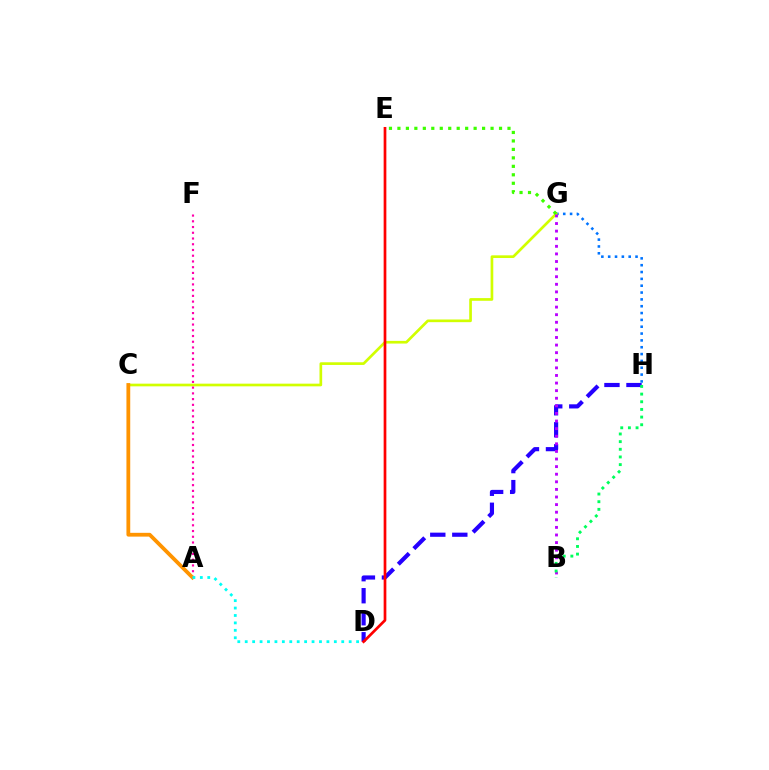{('G', 'H'): [{'color': '#0074ff', 'line_style': 'dotted', 'thickness': 1.86}], ('C', 'G'): [{'color': '#d1ff00', 'line_style': 'solid', 'thickness': 1.93}], ('D', 'H'): [{'color': '#2500ff', 'line_style': 'dashed', 'thickness': 2.99}], ('A', 'F'): [{'color': '#ff00ac', 'line_style': 'dotted', 'thickness': 1.56}], ('E', 'G'): [{'color': '#3dff00', 'line_style': 'dotted', 'thickness': 2.3}], ('B', 'G'): [{'color': '#b900ff', 'line_style': 'dotted', 'thickness': 2.06}], ('D', 'E'): [{'color': '#ff0000', 'line_style': 'solid', 'thickness': 1.95}], ('A', 'C'): [{'color': '#ff9400', 'line_style': 'solid', 'thickness': 2.73}], ('B', 'H'): [{'color': '#00ff5c', 'line_style': 'dotted', 'thickness': 2.08}], ('A', 'D'): [{'color': '#00fff6', 'line_style': 'dotted', 'thickness': 2.02}]}